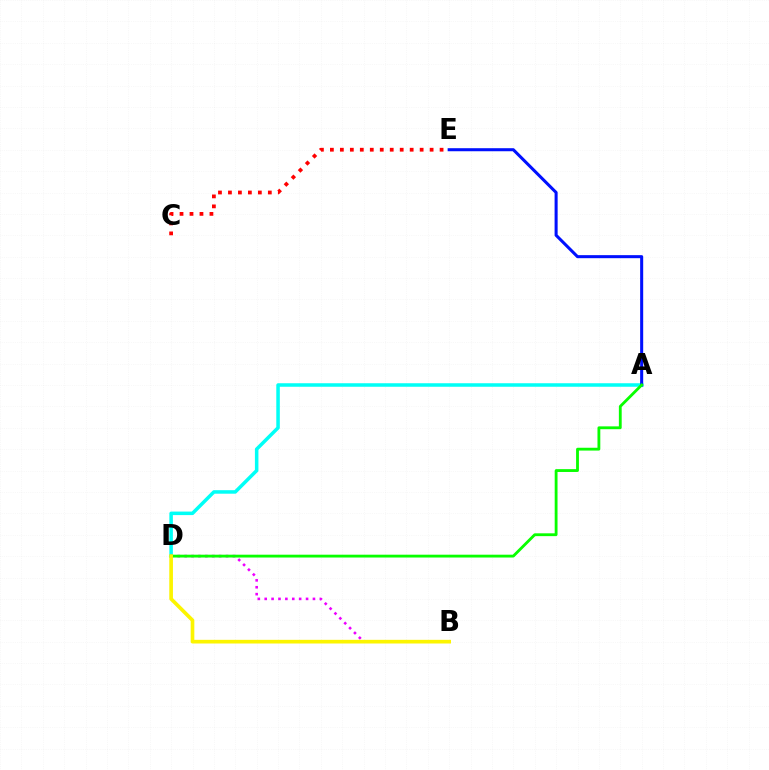{('A', 'D'): [{'color': '#00fff6', 'line_style': 'solid', 'thickness': 2.53}, {'color': '#08ff00', 'line_style': 'solid', 'thickness': 2.04}], ('B', 'D'): [{'color': '#ee00ff', 'line_style': 'dotted', 'thickness': 1.87}, {'color': '#fcf500', 'line_style': 'solid', 'thickness': 2.64}], ('A', 'E'): [{'color': '#0010ff', 'line_style': 'solid', 'thickness': 2.19}], ('C', 'E'): [{'color': '#ff0000', 'line_style': 'dotted', 'thickness': 2.71}]}